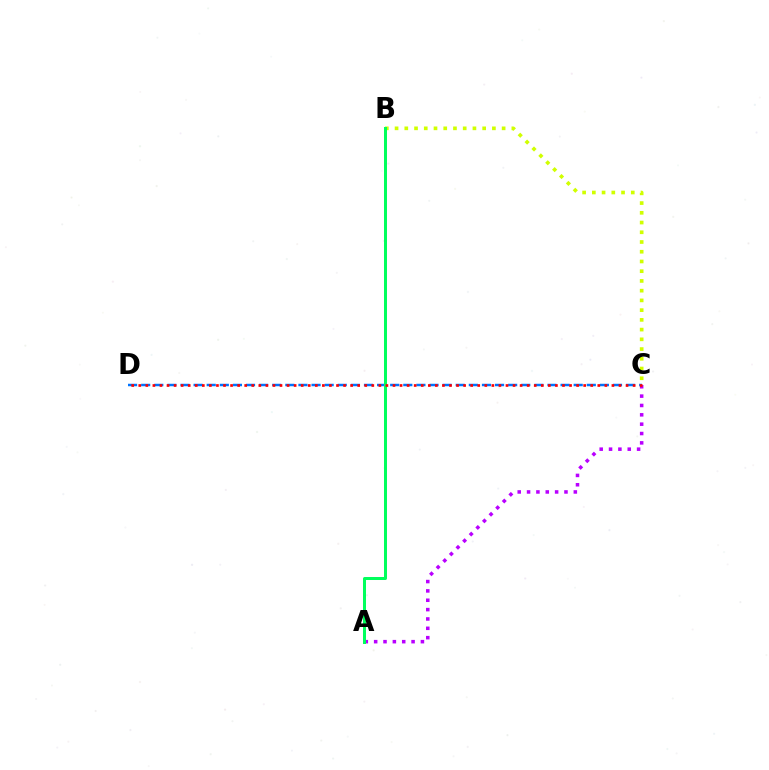{('A', 'C'): [{'color': '#b900ff', 'line_style': 'dotted', 'thickness': 2.54}], ('B', 'C'): [{'color': '#d1ff00', 'line_style': 'dotted', 'thickness': 2.64}], ('C', 'D'): [{'color': '#0074ff', 'line_style': 'dashed', 'thickness': 1.78}, {'color': '#ff0000', 'line_style': 'dotted', 'thickness': 1.92}], ('A', 'B'): [{'color': '#00ff5c', 'line_style': 'solid', 'thickness': 2.17}]}